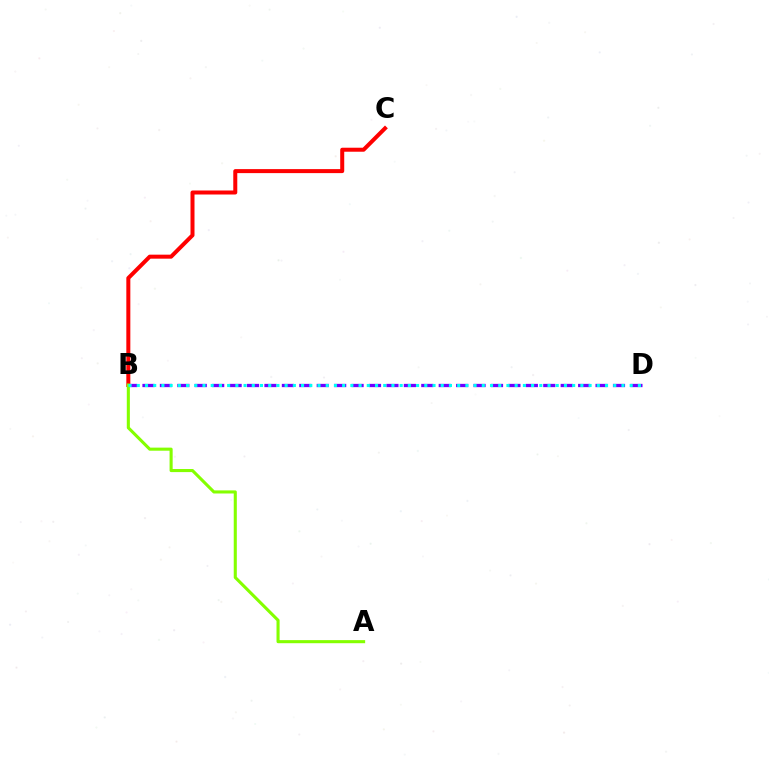{('B', 'D'): [{'color': '#7200ff', 'line_style': 'dashed', 'thickness': 2.37}, {'color': '#00fff6', 'line_style': 'dotted', 'thickness': 2.23}], ('B', 'C'): [{'color': '#ff0000', 'line_style': 'solid', 'thickness': 2.89}], ('A', 'B'): [{'color': '#84ff00', 'line_style': 'solid', 'thickness': 2.22}]}